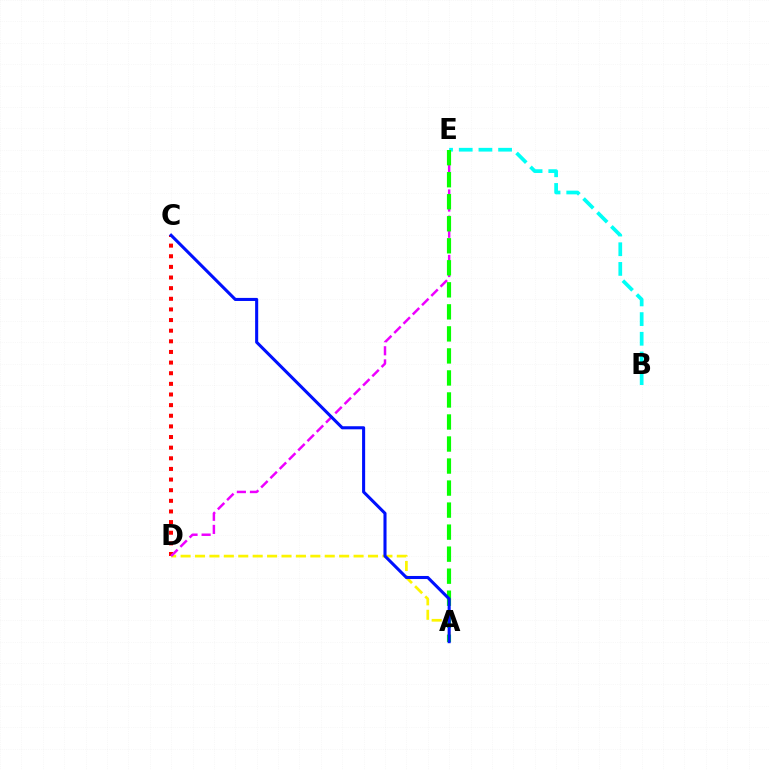{('C', 'D'): [{'color': '#ff0000', 'line_style': 'dotted', 'thickness': 2.89}], ('B', 'E'): [{'color': '#00fff6', 'line_style': 'dashed', 'thickness': 2.67}], ('A', 'D'): [{'color': '#fcf500', 'line_style': 'dashed', 'thickness': 1.96}], ('D', 'E'): [{'color': '#ee00ff', 'line_style': 'dashed', 'thickness': 1.78}], ('A', 'E'): [{'color': '#08ff00', 'line_style': 'dashed', 'thickness': 2.99}], ('A', 'C'): [{'color': '#0010ff', 'line_style': 'solid', 'thickness': 2.21}]}